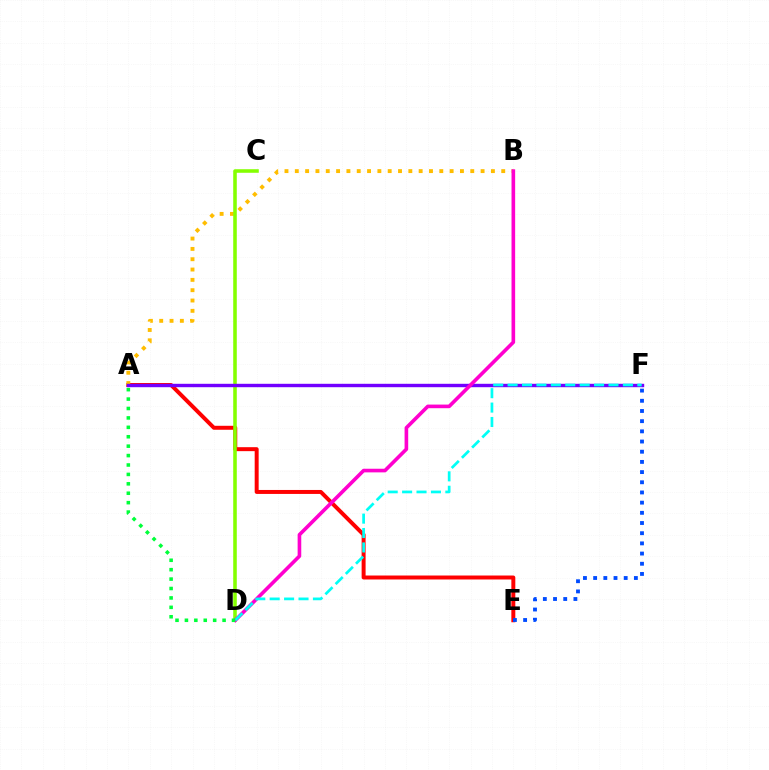{('A', 'E'): [{'color': '#ff0000', 'line_style': 'solid', 'thickness': 2.86}], ('E', 'F'): [{'color': '#004bff', 'line_style': 'dotted', 'thickness': 2.77}], ('A', 'B'): [{'color': '#ffbd00', 'line_style': 'dotted', 'thickness': 2.8}], ('C', 'D'): [{'color': '#84ff00', 'line_style': 'solid', 'thickness': 2.56}], ('A', 'F'): [{'color': '#7200ff', 'line_style': 'solid', 'thickness': 2.45}], ('B', 'D'): [{'color': '#ff00cf', 'line_style': 'solid', 'thickness': 2.61}], ('D', 'F'): [{'color': '#00fff6', 'line_style': 'dashed', 'thickness': 1.96}], ('A', 'D'): [{'color': '#00ff39', 'line_style': 'dotted', 'thickness': 2.56}]}